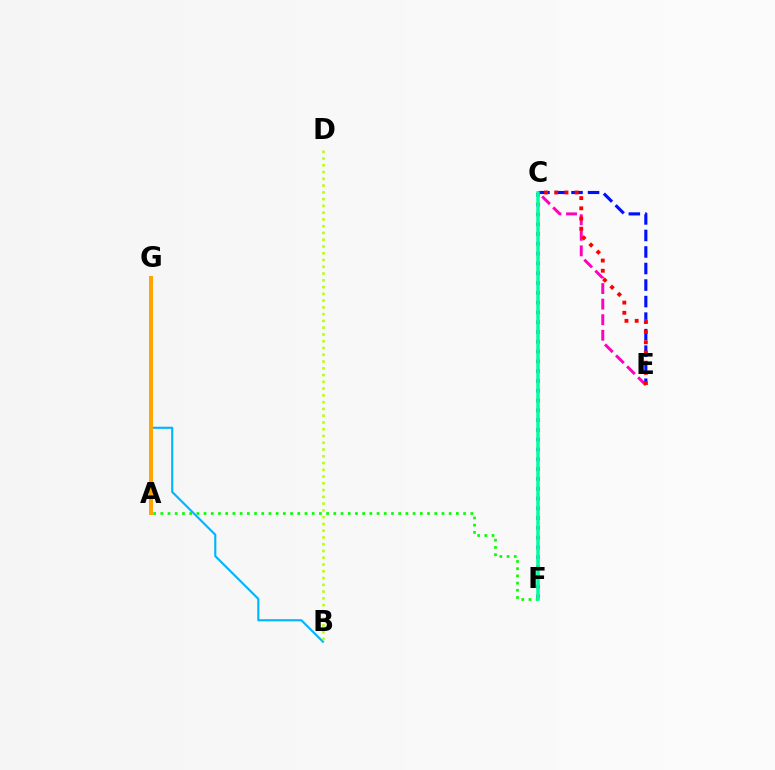{('A', 'F'): [{'color': '#08ff00', 'line_style': 'dotted', 'thickness': 1.96}], ('C', 'E'): [{'color': '#ff00bd', 'line_style': 'dashed', 'thickness': 2.11}, {'color': '#0010ff', 'line_style': 'dashed', 'thickness': 2.25}, {'color': '#ff0000', 'line_style': 'dotted', 'thickness': 2.77}], ('C', 'F'): [{'color': '#9b00ff', 'line_style': 'dotted', 'thickness': 2.66}, {'color': '#00ff9d', 'line_style': 'solid', 'thickness': 2.54}], ('B', 'G'): [{'color': '#00b5ff', 'line_style': 'solid', 'thickness': 1.54}], ('B', 'D'): [{'color': '#b3ff00', 'line_style': 'dotted', 'thickness': 1.84}], ('A', 'G'): [{'color': '#ffa500', 'line_style': 'solid', 'thickness': 2.88}]}